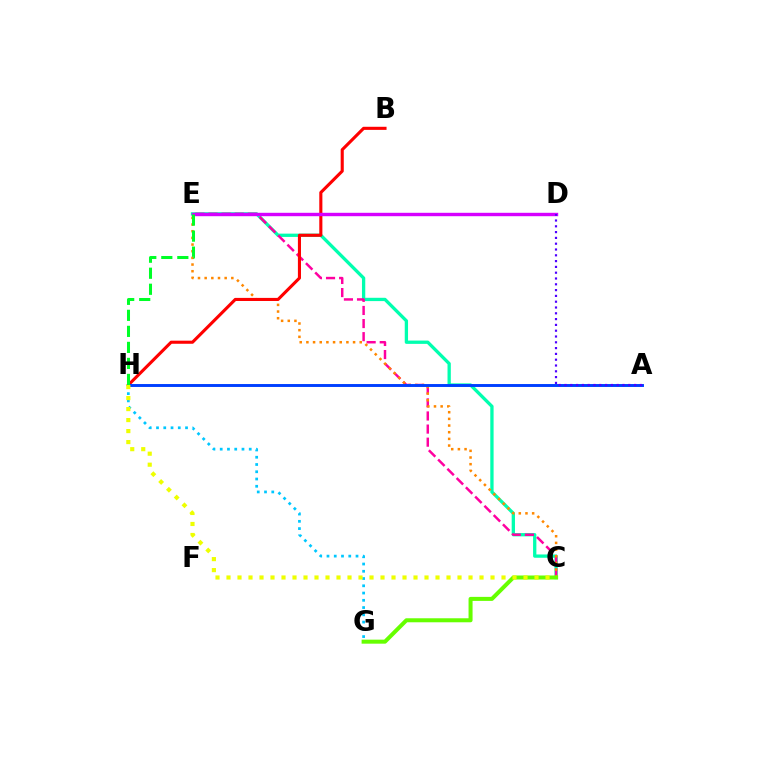{('C', 'E'): [{'color': '#00ffaf', 'line_style': 'solid', 'thickness': 2.38}, {'color': '#ff00a0', 'line_style': 'dashed', 'thickness': 1.78}, {'color': '#ff8800', 'line_style': 'dotted', 'thickness': 1.81}], ('B', 'H'): [{'color': '#ff0000', 'line_style': 'solid', 'thickness': 2.23}], ('G', 'H'): [{'color': '#00c7ff', 'line_style': 'dotted', 'thickness': 1.97}], ('D', 'E'): [{'color': '#d600ff', 'line_style': 'solid', 'thickness': 2.45}], ('C', 'G'): [{'color': '#66ff00', 'line_style': 'solid', 'thickness': 2.89}], ('A', 'H'): [{'color': '#003fff', 'line_style': 'solid', 'thickness': 2.11}], ('C', 'H'): [{'color': '#eeff00', 'line_style': 'dotted', 'thickness': 2.99}], ('E', 'H'): [{'color': '#00ff27', 'line_style': 'dashed', 'thickness': 2.18}], ('A', 'D'): [{'color': '#4f00ff', 'line_style': 'dotted', 'thickness': 1.58}]}